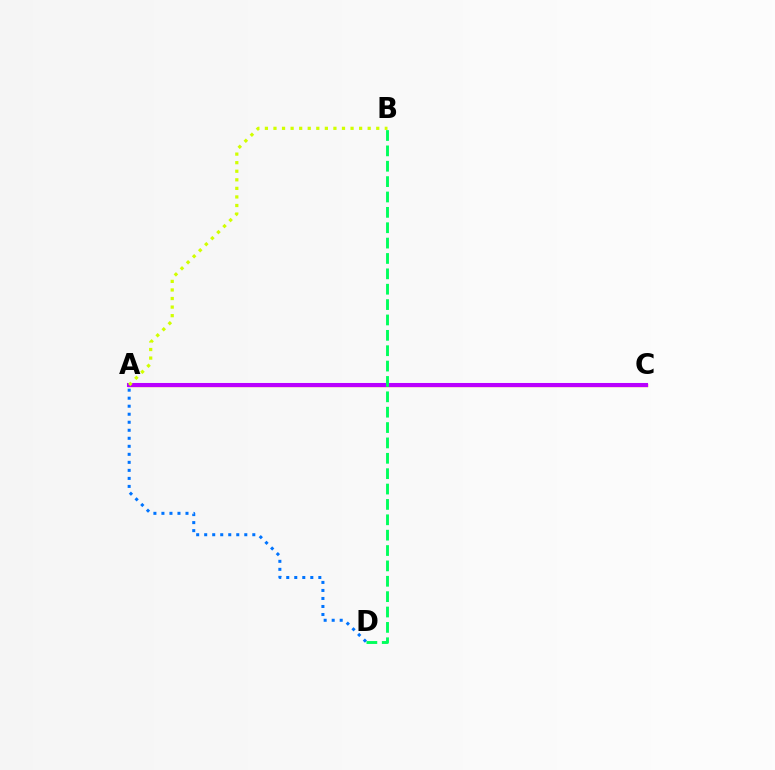{('A', 'D'): [{'color': '#0074ff', 'line_style': 'dotted', 'thickness': 2.18}], ('A', 'C'): [{'color': '#ff0000', 'line_style': 'solid', 'thickness': 2.35}, {'color': '#b900ff', 'line_style': 'solid', 'thickness': 2.92}], ('A', 'B'): [{'color': '#d1ff00', 'line_style': 'dotted', 'thickness': 2.33}], ('B', 'D'): [{'color': '#00ff5c', 'line_style': 'dashed', 'thickness': 2.09}]}